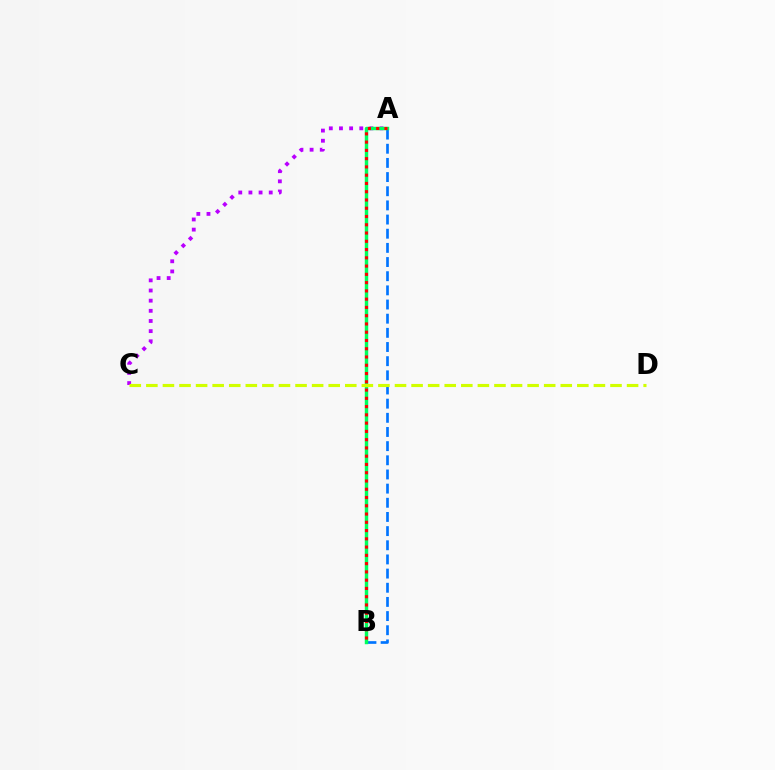{('A', 'B'): [{'color': '#0074ff', 'line_style': 'dashed', 'thickness': 1.92}, {'color': '#00ff5c', 'line_style': 'solid', 'thickness': 2.48}, {'color': '#ff0000', 'line_style': 'dotted', 'thickness': 2.25}], ('A', 'C'): [{'color': '#b900ff', 'line_style': 'dotted', 'thickness': 2.76}], ('C', 'D'): [{'color': '#d1ff00', 'line_style': 'dashed', 'thickness': 2.25}]}